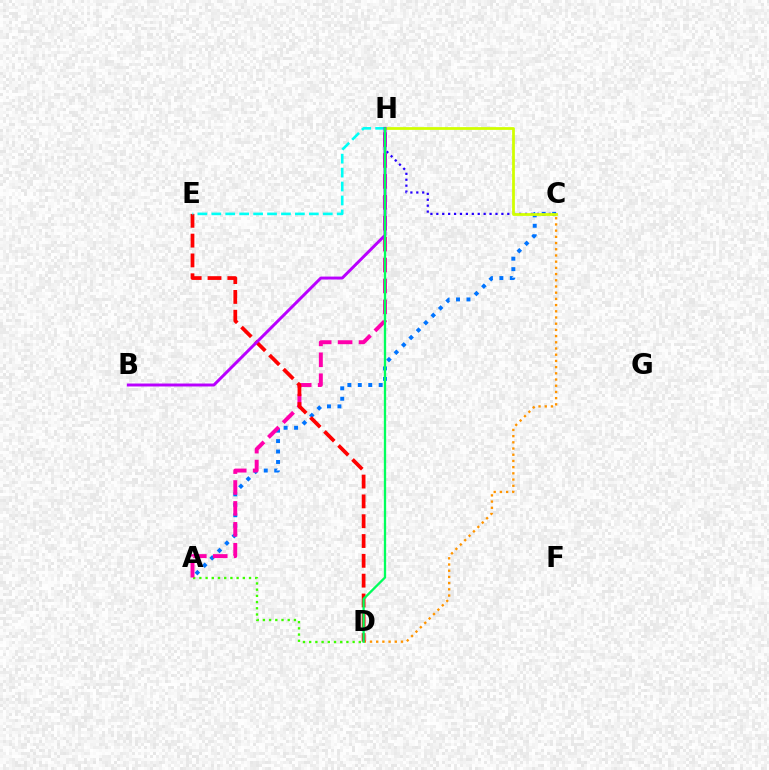{('A', 'C'): [{'color': '#0074ff', 'line_style': 'dotted', 'thickness': 2.84}], ('A', 'D'): [{'color': '#3dff00', 'line_style': 'dotted', 'thickness': 1.69}], ('C', 'D'): [{'color': '#ff9400', 'line_style': 'dotted', 'thickness': 1.69}], ('A', 'H'): [{'color': '#ff00ac', 'line_style': 'dashed', 'thickness': 2.84}], ('C', 'H'): [{'color': '#2500ff', 'line_style': 'dotted', 'thickness': 1.61}, {'color': '#d1ff00', 'line_style': 'solid', 'thickness': 1.99}], ('D', 'E'): [{'color': '#ff0000', 'line_style': 'dashed', 'thickness': 2.69}], ('E', 'H'): [{'color': '#00fff6', 'line_style': 'dashed', 'thickness': 1.89}], ('B', 'H'): [{'color': '#b900ff', 'line_style': 'solid', 'thickness': 2.12}], ('D', 'H'): [{'color': '#00ff5c', 'line_style': 'solid', 'thickness': 1.66}]}